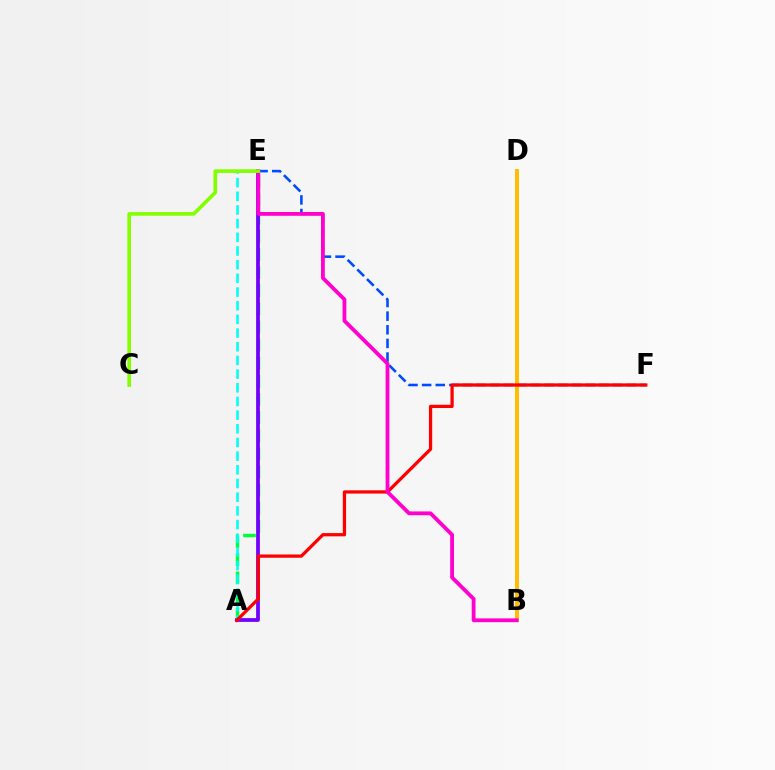{('A', 'E'): [{'color': '#00ff39', 'line_style': 'dashed', 'thickness': 2.46}, {'color': '#7200ff', 'line_style': 'solid', 'thickness': 2.71}, {'color': '#00fff6', 'line_style': 'dashed', 'thickness': 1.86}], ('E', 'F'): [{'color': '#004bff', 'line_style': 'dashed', 'thickness': 1.85}], ('B', 'D'): [{'color': '#ffbd00', 'line_style': 'solid', 'thickness': 2.85}], ('A', 'F'): [{'color': '#ff0000', 'line_style': 'solid', 'thickness': 2.34}], ('B', 'E'): [{'color': '#ff00cf', 'line_style': 'solid', 'thickness': 2.74}], ('C', 'E'): [{'color': '#84ff00', 'line_style': 'solid', 'thickness': 2.63}]}